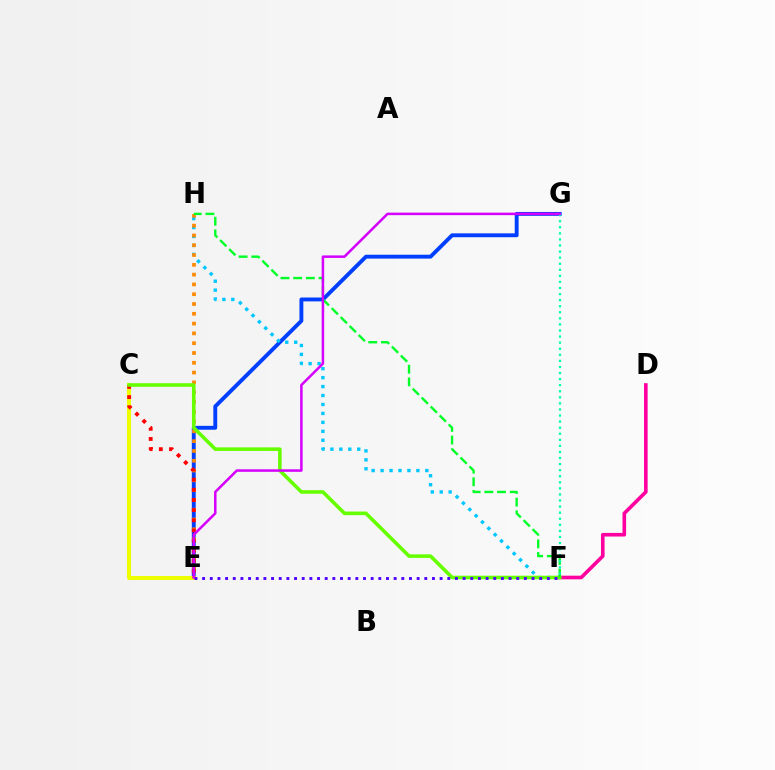{('E', 'G'): [{'color': '#003fff', 'line_style': 'solid', 'thickness': 2.8}, {'color': '#d600ff', 'line_style': 'solid', 'thickness': 1.81}], ('D', 'F'): [{'color': '#ff00a0', 'line_style': 'solid', 'thickness': 2.6}], ('F', 'H'): [{'color': '#00c7ff', 'line_style': 'dotted', 'thickness': 2.43}, {'color': '#00ff27', 'line_style': 'dashed', 'thickness': 1.72}], ('C', 'E'): [{'color': '#eeff00', 'line_style': 'solid', 'thickness': 2.9}, {'color': '#ff0000', 'line_style': 'dotted', 'thickness': 2.76}], ('E', 'H'): [{'color': '#ff8800', 'line_style': 'dotted', 'thickness': 2.66}], ('C', 'F'): [{'color': '#66ff00', 'line_style': 'solid', 'thickness': 2.58}], ('F', 'G'): [{'color': '#00ffaf', 'line_style': 'dotted', 'thickness': 1.65}], ('E', 'F'): [{'color': '#4f00ff', 'line_style': 'dotted', 'thickness': 2.08}]}